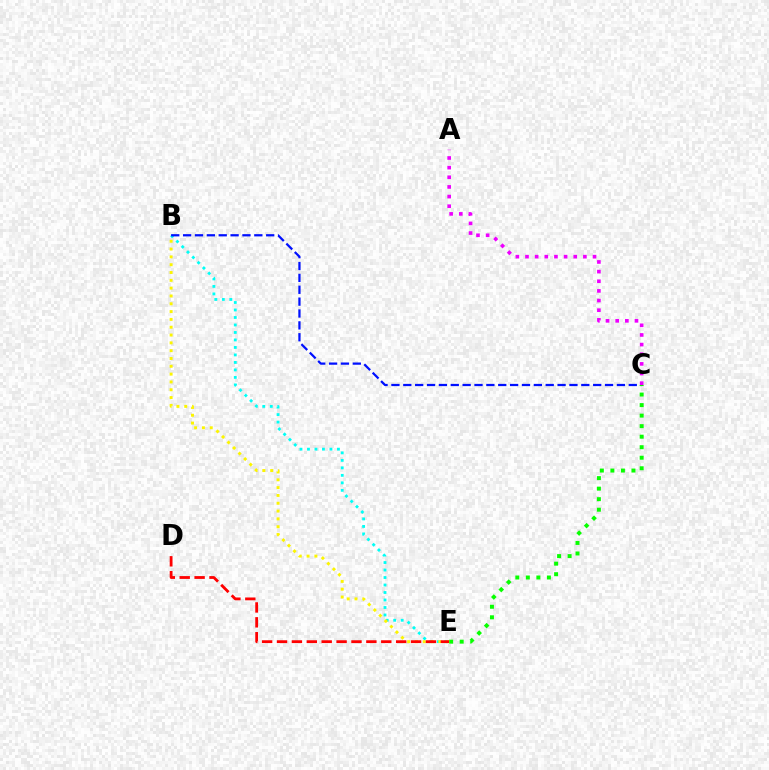{('B', 'E'): [{'color': '#00fff6', 'line_style': 'dotted', 'thickness': 2.04}, {'color': '#fcf500', 'line_style': 'dotted', 'thickness': 2.12}], ('B', 'C'): [{'color': '#0010ff', 'line_style': 'dashed', 'thickness': 1.61}], ('D', 'E'): [{'color': '#ff0000', 'line_style': 'dashed', 'thickness': 2.02}], ('C', 'E'): [{'color': '#08ff00', 'line_style': 'dotted', 'thickness': 2.86}], ('A', 'C'): [{'color': '#ee00ff', 'line_style': 'dotted', 'thickness': 2.62}]}